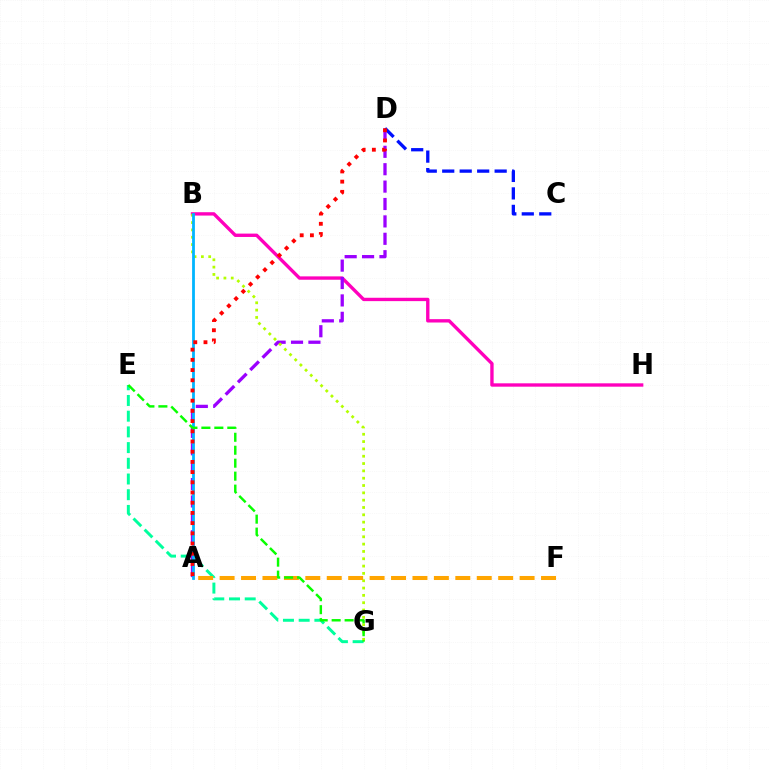{('E', 'G'): [{'color': '#00ff9d', 'line_style': 'dashed', 'thickness': 2.13}, {'color': '#08ff00', 'line_style': 'dashed', 'thickness': 1.76}], ('B', 'H'): [{'color': '#ff00bd', 'line_style': 'solid', 'thickness': 2.42}], ('A', 'D'): [{'color': '#9b00ff', 'line_style': 'dashed', 'thickness': 2.36}, {'color': '#ff0000', 'line_style': 'dotted', 'thickness': 2.77}], ('C', 'D'): [{'color': '#0010ff', 'line_style': 'dashed', 'thickness': 2.37}], ('B', 'G'): [{'color': '#b3ff00', 'line_style': 'dotted', 'thickness': 1.99}], ('A', 'B'): [{'color': '#00b5ff', 'line_style': 'solid', 'thickness': 2.01}], ('A', 'F'): [{'color': '#ffa500', 'line_style': 'dashed', 'thickness': 2.91}]}